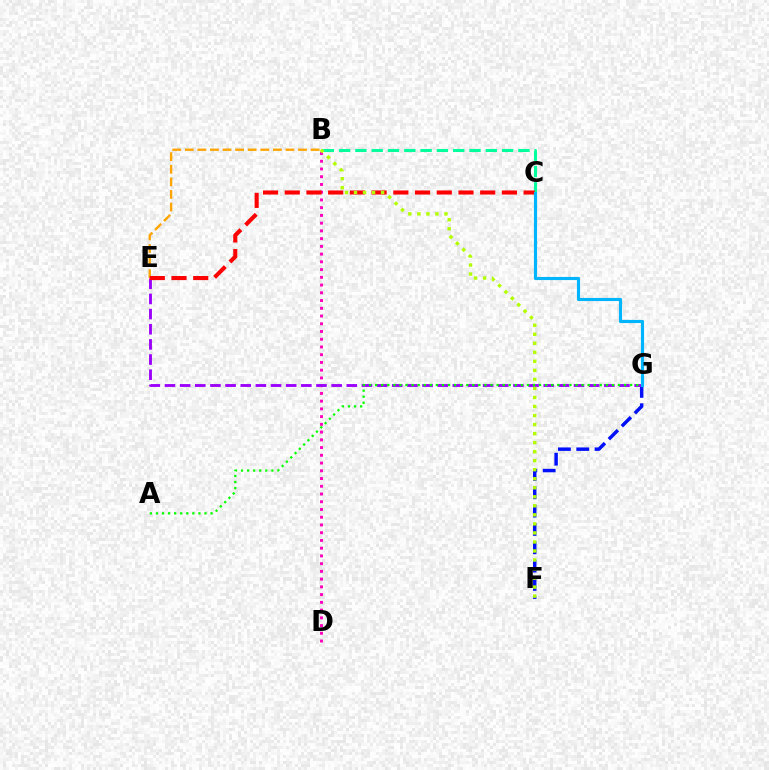{('F', 'G'): [{'color': '#0010ff', 'line_style': 'dashed', 'thickness': 2.49}], ('B', 'D'): [{'color': '#ff00bd', 'line_style': 'dotted', 'thickness': 2.1}], ('B', 'E'): [{'color': '#ffa500', 'line_style': 'dashed', 'thickness': 1.71}], ('E', 'G'): [{'color': '#9b00ff', 'line_style': 'dashed', 'thickness': 2.06}], ('B', 'C'): [{'color': '#00ff9d', 'line_style': 'dashed', 'thickness': 2.21}], ('C', 'E'): [{'color': '#ff0000', 'line_style': 'dashed', 'thickness': 2.95}], ('C', 'G'): [{'color': '#00b5ff', 'line_style': 'solid', 'thickness': 2.26}], ('B', 'F'): [{'color': '#b3ff00', 'line_style': 'dotted', 'thickness': 2.45}], ('A', 'G'): [{'color': '#08ff00', 'line_style': 'dotted', 'thickness': 1.65}]}